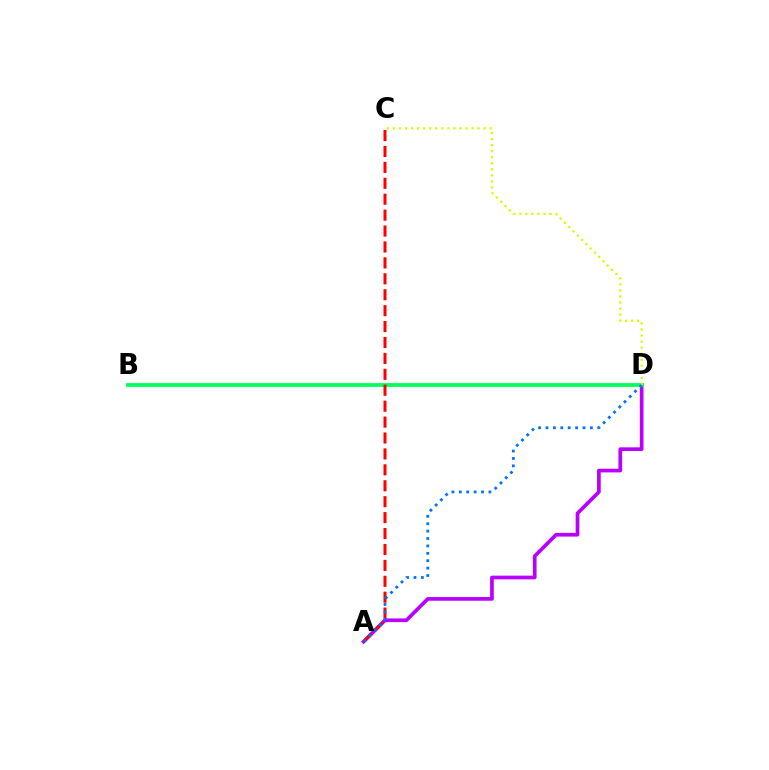{('A', 'D'): [{'color': '#b900ff', 'line_style': 'solid', 'thickness': 2.66}, {'color': '#0074ff', 'line_style': 'dotted', 'thickness': 2.01}], ('B', 'D'): [{'color': '#00ff5c', 'line_style': 'solid', 'thickness': 2.72}], ('C', 'D'): [{'color': '#d1ff00', 'line_style': 'dotted', 'thickness': 1.64}], ('A', 'C'): [{'color': '#ff0000', 'line_style': 'dashed', 'thickness': 2.16}]}